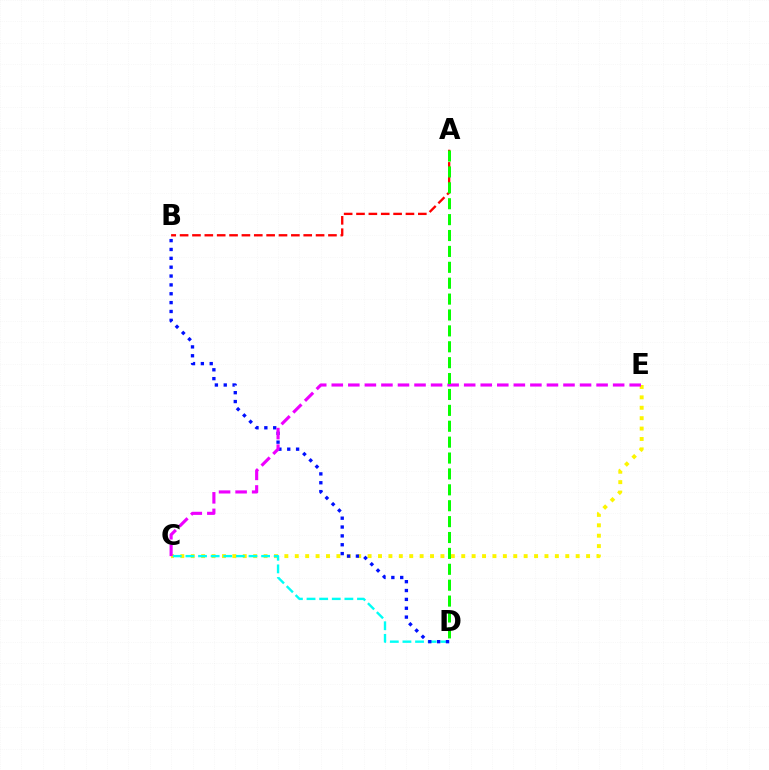{('C', 'E'): [{'color': '#fcf500', 'line_style': 'dotted', 'thickness': 2.83}, {'color': '#ee00ff', 'line_style': 'dashed', 'thickness': 2.25}], ('C', 'D'): [{'color': '#00fff6', 'line_style': 'dashed', 'thickness': 1.71}], ('B', 'D'): [{'color': '#0010ff', 'line_style': 'dotted', 'thickness': 2.41}], ('A', 'B'): [{'color': '#ff0000', 'line_style': 'dashed', 'thickness': 1.68}], ('A', 'D'): [{'color': '#08ff00', 'line_style': 'dashed', 'thickness': 2.16}]}